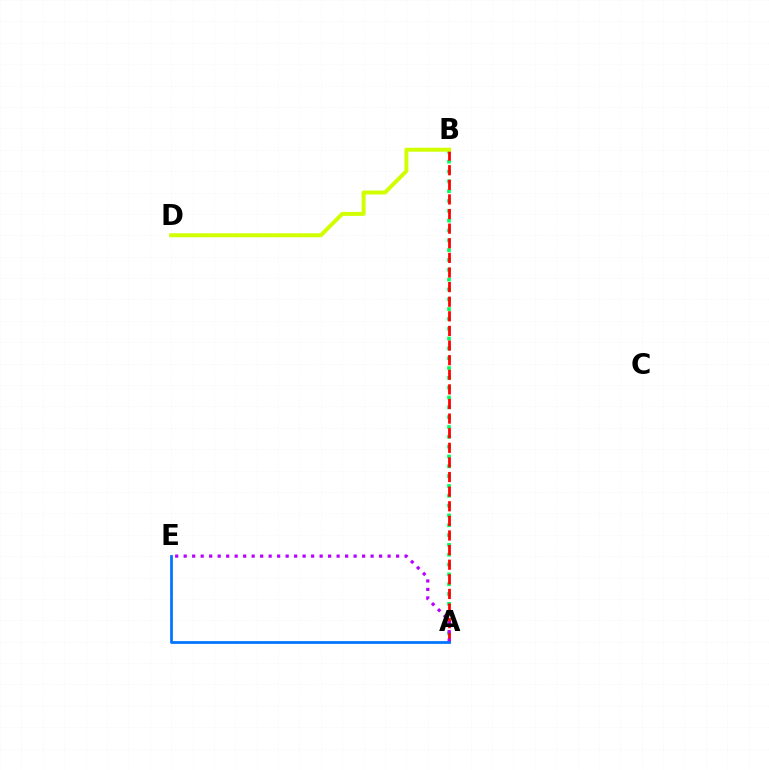{('A', 'B'): [{'color': '#00ff5c', 'line_style': 'dotted', 'thickness': 2.67}, {'color': '#ff0000', 'line_style': 'dashed', 'thickness': 1.98}], ('A', 'E'): [{'color': '#b900ff', 'line_style': 'dotted', 'thickness': 2.31}, {'color': '#0074ff', 'line_style': 'solid', 'thickness': 1.98}], ('B', 'D'): [{'color': '#d1ff00', 'line_style': 'solid', 'thickness': 2.85}]}